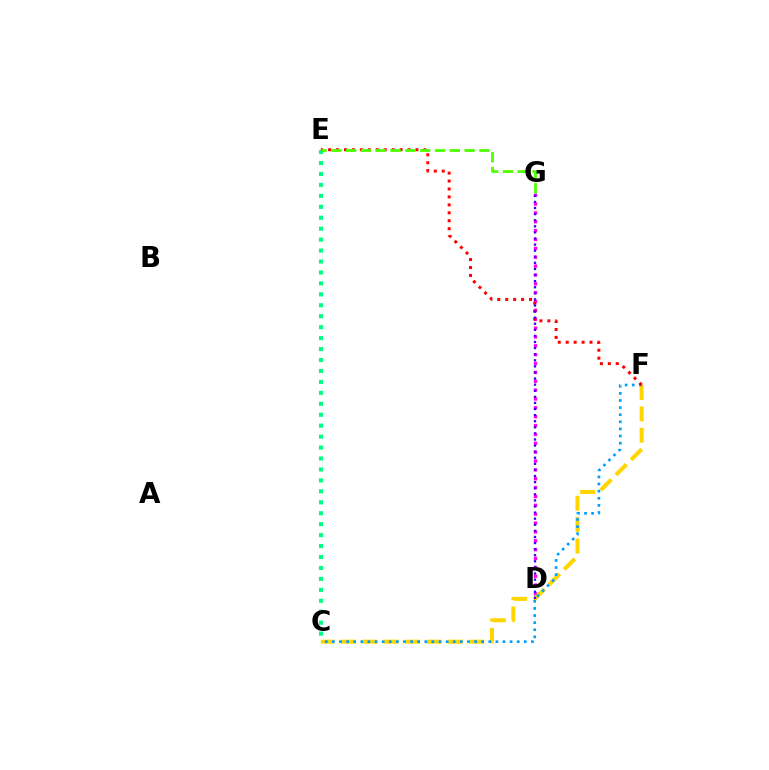{('C', 'E'): [{'color': '#00ff86', 'line_style': 'dotted', 'thickness': 2.97}], ('D', 'G'): [{'color': '#ff00ed', 'line_style': 'dotted', 'thickness': 2.41}, {'color': '#3700ff', 'line_style': 'dotted', 'thickness': 1.65}], ('C', 'F'): [{'color': '#ffd500', 'line_style': 'dashed', 'thickness': 2.91}, {'color': '#009eff', 'line_style': 'dotted', 'thickness': 1.93}], ('E', 'F'): [{'color': '#ff0000', 'line_style': 'dotted', 'thickness': 2.16}], ('E', 'G'): [{'color': '#4fff00', 'line_style': 'dashed', 'thickness': 2.01}]}